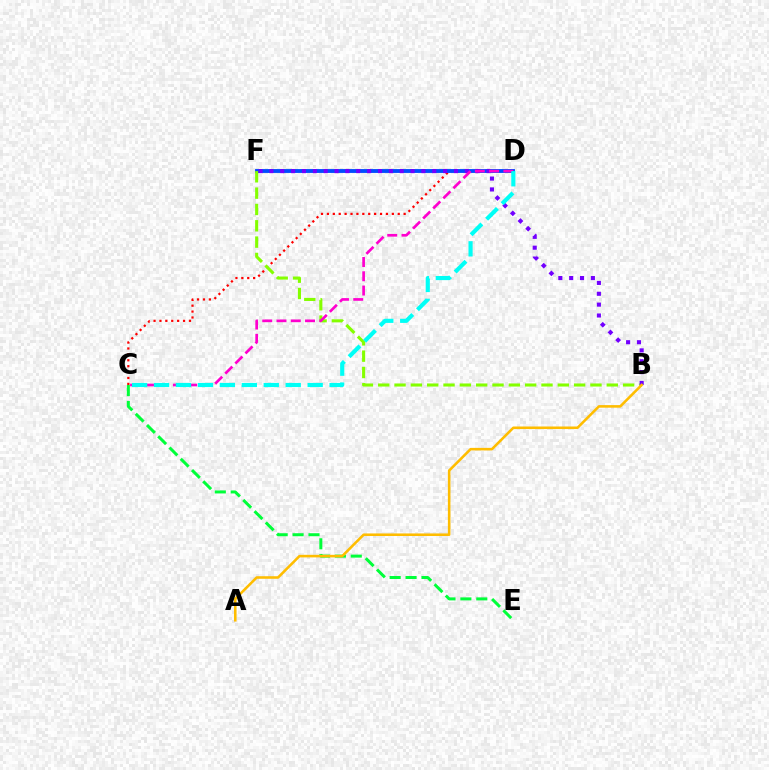{('C', 'E'): [{'color': '#00ff39', 'line_style': 'dashed', 'thickness': 2.16}], ('C', 'D'): [{'color': '#ff0000', 'line_style': 'dotted', 'thickness': 1.6}, {'color': '#ff00cf', 'line_style': 'dashed', 'thickness': 1.94}, {'color': '#00fff6', 'line_style': 'dashed', 'thickness': 2.98}], ('D', 'F'): [{'color': '#004bff', 'line_style': 'solid', 'thickness': 2.77}], ('B', 'F'): [{'color': '#84ff00', 'line_style': 'dashed', 'thickness': 2.22}, {'color': '#7200ff', 'line_style': 'dotted', 'thickness': 2.95}], ('A', 'B'): [{'color': '#ffbd00', 'line_style': 'solid', 'thickness': 1.85}]}